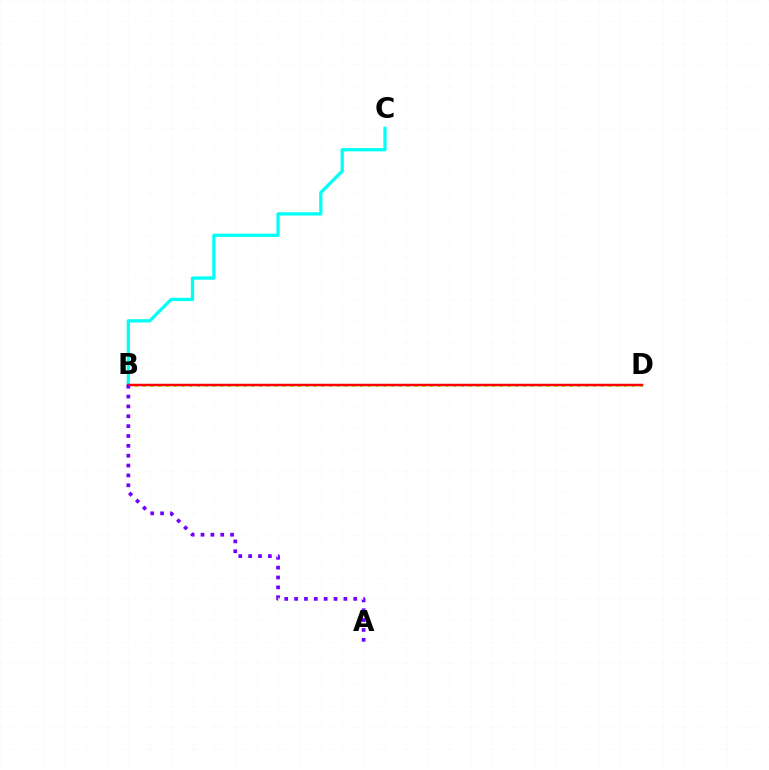{('B', 'D'): [{'color': '#84ff00', 'line_style': 'dotted', 'thickness': 2.11}, {'color': '#ff0000', 'line_style': 'solid', 'thickness': 1.78}], ('B', 'C'): [{'color': '#00fff6', 'line_style': 'solid', 'thickness': 2.36}], ('A', 'B'): [{'color': '#7200ff', 'line_style': 'dotted', 'thickness': 2.68}]}